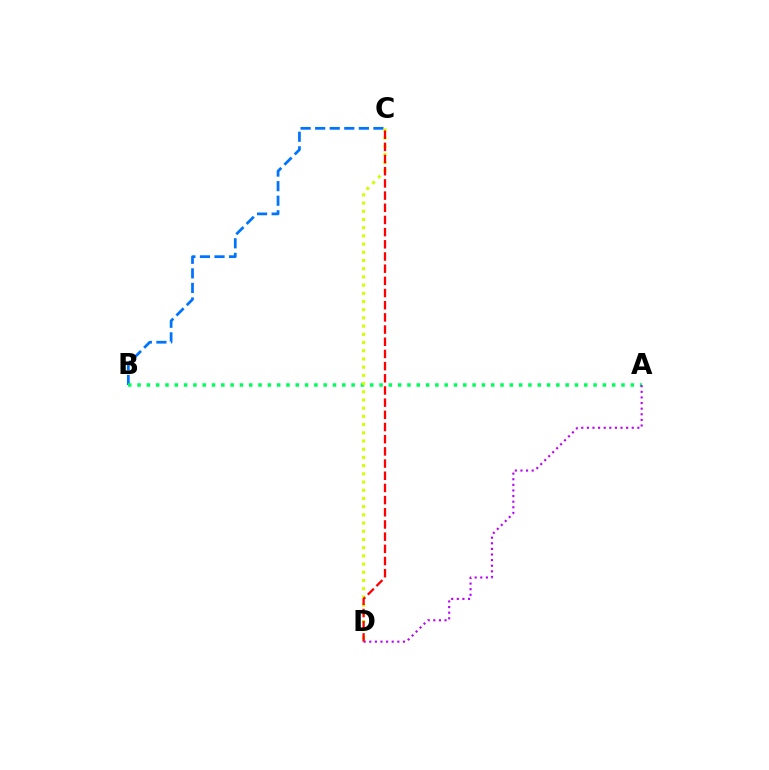{('B', 'C'): [{'color': '#0074ff', 'line_style': 'dashed', 'thickness': 1.98}], ('A', 'B'): [{'color': '#00ff5c', 'line_style': 'dotted', 'thickness': 2.53}], ('C', 'D'): [{'color': '#d1ff00', 'line_style': 'dotted', 'thickness': 2.23}, {'color': '#ff0000', 'line_style': 'dashed', 'thickness': 1.65}], ('A', 'D'): [{'color': '#b900ff', 'line_style': 'dotted', 'thickness': 1.52}]}